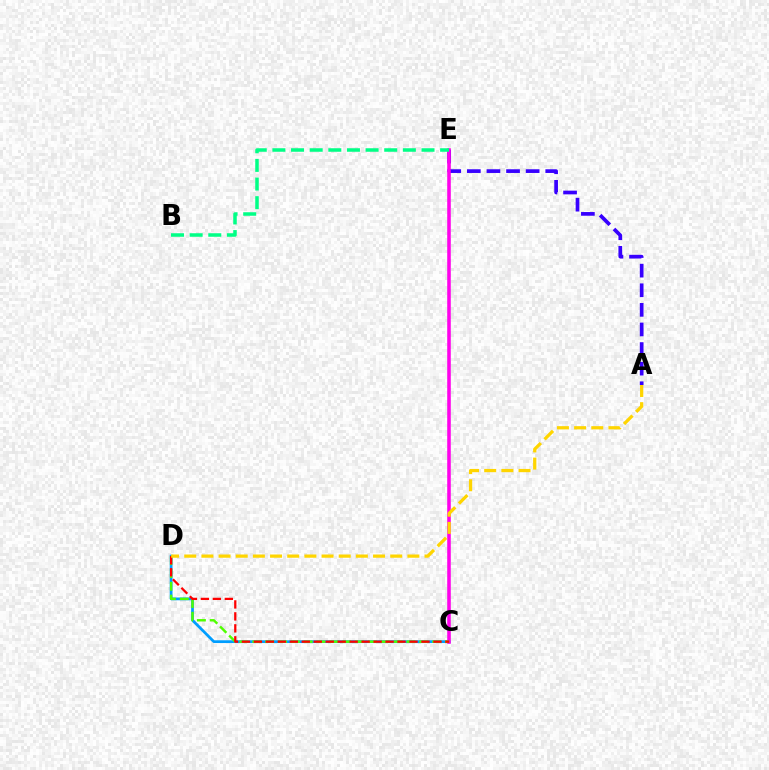{('C', 'D'): [{'color': '#009eff', 'line_style': 'solid', 'thickness': 1.99}, {'color': '#4fff00', 'line_style': 'dashed', 'thickness': 1.75}, {'color': '#ff0000', 'line_style': 'dashed', 'thickness': 1.63}], ('A', 'E'): [{'color': '#3700ff', 'line_style': 'dashed', 'thickness': 2.66}], ('C', 'E'): [{'color': '#ff00ed', 'line_style': 'solid', 'thickness': 2.57}], ('A', 'D'): [{'color': '#ffd500', 'line_style': 'dashed', 'thickness': 2.33}], ('B', 'E'): [{'color': '#00ff86', 'line_style': 'dashed', 'thickness': 2.53}]}